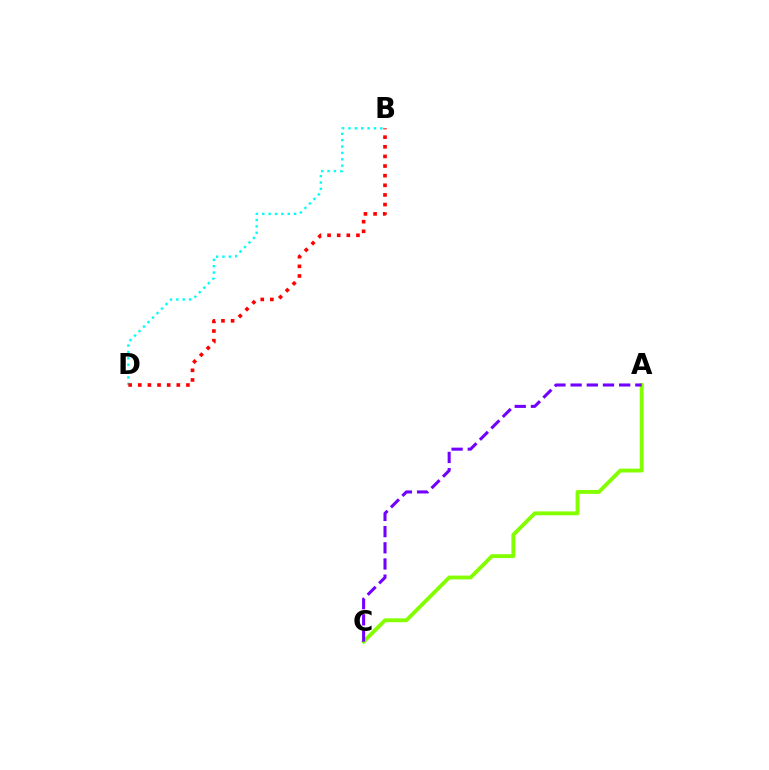{('A', 'C'): [{'color': '#84ff00', 'line_style': 'solid', 'thickness': 2.77}, {'color': '#7200ff', 'line_style': 'dashed', 'thickness': 2.2}], ('B', 'D'): [{'color': '#00fff6', 'line_style': 'dotted', 'thickness': 1.73}, {'color': '#ff0000', 'line_style': 'dotted', 'thickness': 2.62}]}